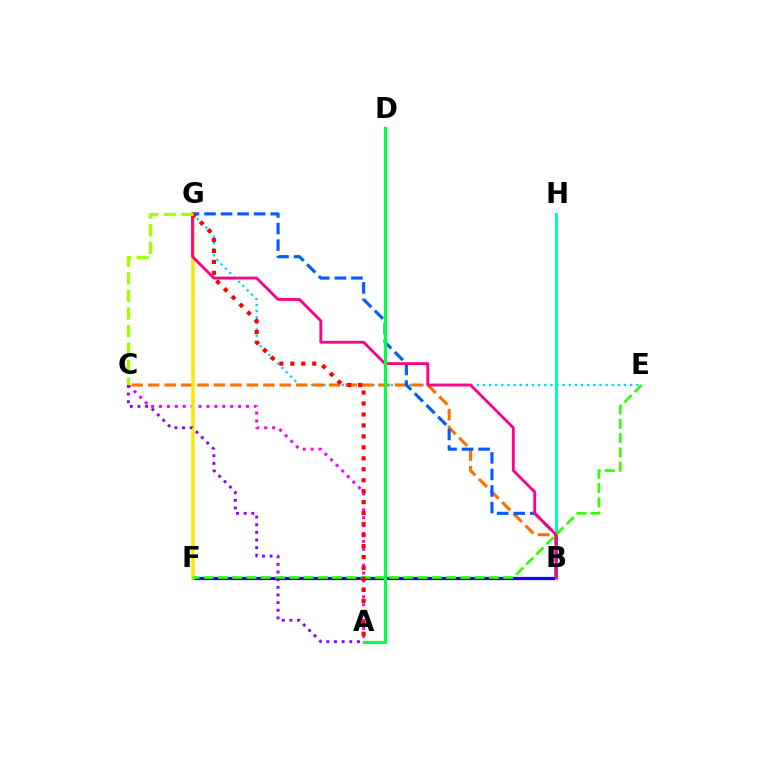{('E', 'G'): [{'color': '#00d3ff', 'line_style': 'dotted', 'thickness': 1.67}], ('A', 'C'): [{'color': '#fa00f9', 'line_style': 'dotted', 'thickness': 2.15}, {'color': '#8a00ff', 'line_style': 'dotted', 'thickness': 2.07}], ('B', 'F'): [{'color': '#1900ff', 'line_style': 'solid', 'thickness': 2.34}], ('B', 'H'): [{'color': '#00ffbb', 'line_style': 'solid', 'thickness': 2.18}], ('B', 'C'): [{'color': '#ff7000', 'line_style': 'dashed', 'thickness': 2.24}], ('F', 'G'): [{'color': '#ffe600', 'line_style': 'solid', 'thickness': 2.52}], ('B', 'G'): [{'color': '#005dff', 'line_style': 'dashed', 'thickness': 2.25}, {'color': '#ff0088', 'line_style': 'solid', 'thickness': 2.05}], ('E', 'F'): [{'color': '#31ff00', 'line_style': 'dashed', 'thickness': 1.94}], ('A', 'G'): [{'color': '#ff0000', 'line_style': 'dotted', 'thickness': 2.98}], ('A', 'D'): [{'color': '#00ff45', 'line_style': 'solid', 'thickness': 2.33}], ('C', 'G'): [{'color': '#a2ff00', 'line_style': 'dashed', 'thickness': 2.38}]}